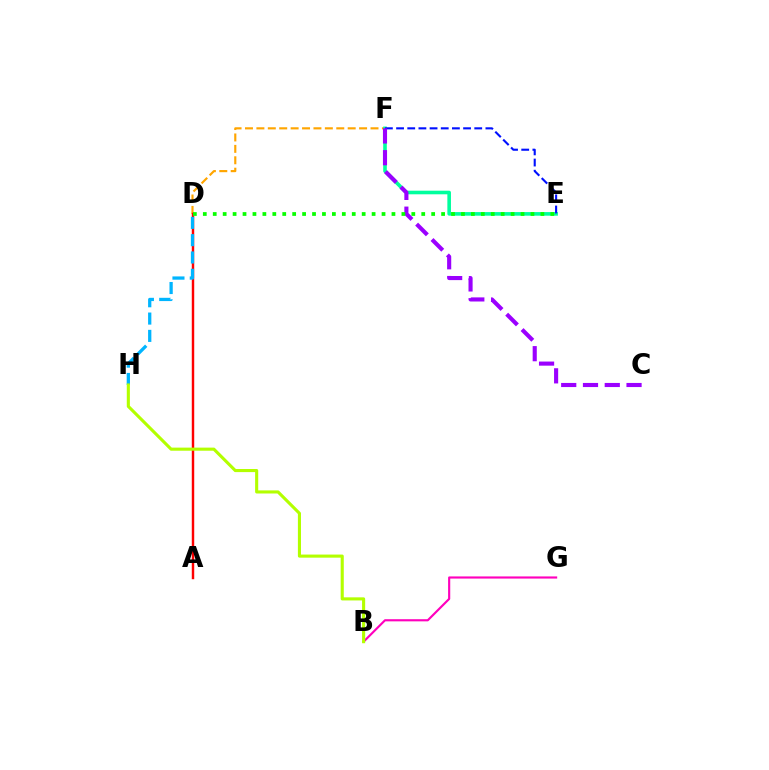{('D', 'F'): [{'color': '#ffa500', 'line_style': 'dashed', 'thickness': 1.55}], ('E', 'F'): [{'color': '#00ff9d', 'line_style': 'solid', 'thickness': 2.59}, {'color': '#0010ff', 'line_style': 'dashed', 'thickness': 1.52}], ('B', 'G'): [{'color': '#ff00bd', 'line_style': 'solid', 'thickness': 1.54}], ('A', 'D'): [{'color': '#ff0000', 'line_style': 'solid', 'thickness': 1.76}], ('D', 'H'): [{'color': '#00b5ff', 'line_style': 'dashed', 'thickness': 2.35}], ('C', 'F'): [{'color': '#9b00ff', 'line_style': 'dashed', 'thickness': 2.96}], ('D', 'E'): [{'color': '#08ff00', 'line_style': 'dotted', 'thickness': 2.7}], ('B', 'H'): [{'color': '#b3ff00', 'line_style': 'solid', 'thickness': 2.23}]}